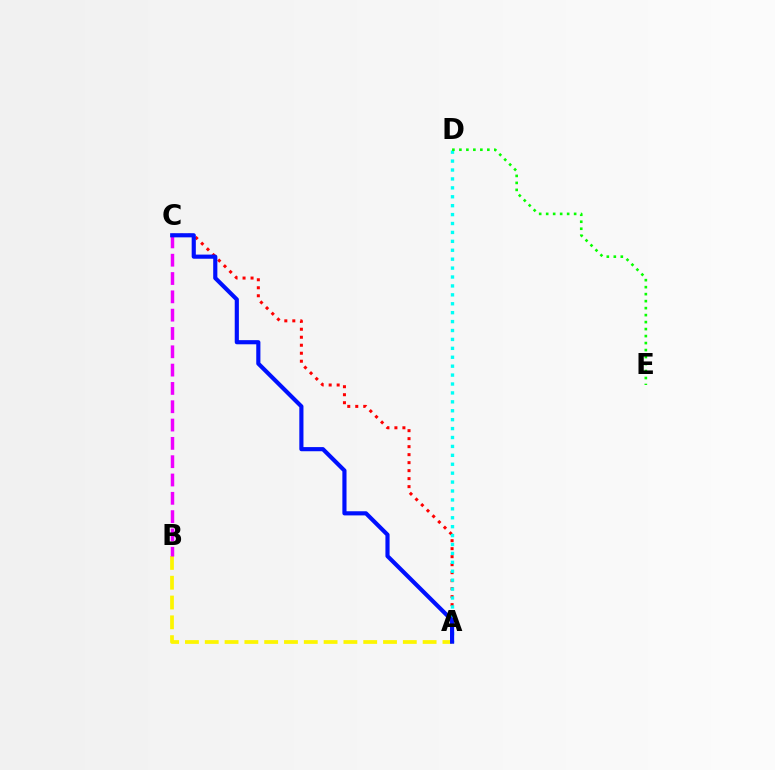{('A', 'C'): [{'color': '#ff0000', 'line_style': 'dotted', 'thickness': 2.17}, {'color': '#0010ff', 'line_style': 'solid', 'thickness': 2.99}], ('A', 'B'): [{'color': '#fcf500', 'line_style': 'dashed', 'thickness': 2.69}], ('A', 'D'): [{'color': '#00fff6', 'line_style': 'dotted', 'thickness': 2.42}], ('D', 'E'): [{'color': '#08ff00', 'line_style': 'dotted', 'thickness': 1.9}], ('B', 'C'): [{'color': '#ee00ff', 'line_style': 'dashed', 'thickness': 2.49}]}